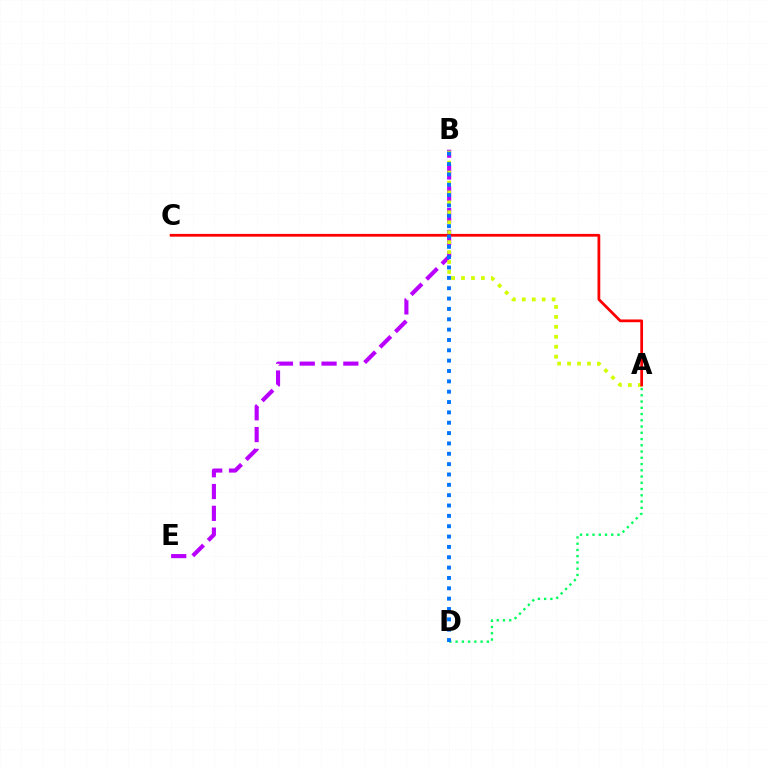{('B', 'E'): [{'color': '#b900ff', 'line_style': 'dashed', 'thickness': 2.96}], ('A', 'D'): [{'color': '#00ff5c', 'line_style': 'dotted', 'thickness': 1.7}], ('A', 'B'): [{'color': '#d1ff00', 'line_style': 'dotted', 'thickness': 2.7}], ('A', 'C'): [{'color': '#ff0000', 'line_style': 'solid', 'thickness': 1.98}], ('B', 'D'): [{'color': '#0074ff', 'line_style': 'dotted', 'thickness': 2.81}]}